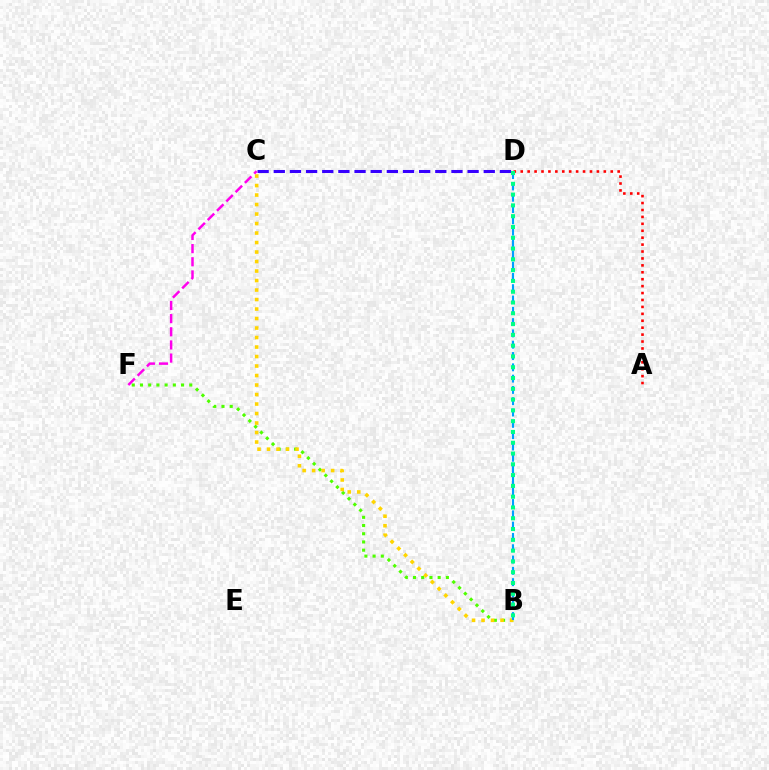{('A', 'D'): [{'color': '#ff0000', 'line_style': 'dotted', 'thickness': 1.88}], ('C', 'D'): [{'color': '#3700ff', 'line_style': 'dashed', 'thickness': 2.19}], ('B', 'F'): [{'color': '#4fff00', 'line_style': 'dotted', 'thickness': 2.23}], ('B', 'C'): [{'color': '#ffd500', 'line_style': 'dotted', 'thickness': 2.58}], ('B', 'D'): [{'color': '#009eff', 'line_style': 'dashed', 'thickness': 1.54}, {'color': '#00ff86', 'line_style': 'dotted', 'thickness': 2.93}], ('C', 'F'): [{'color': '#ff00ed', 'line_style': 'dashed', 'thickness': 1.79}]}